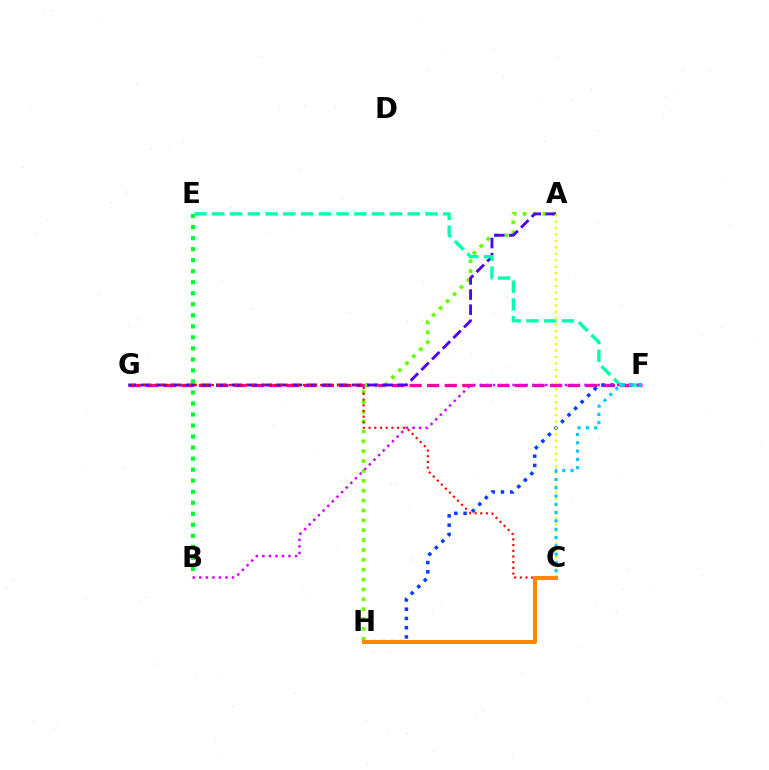{('B', 'E'): [{'color': '#00ff27', 'line_style': 'dotted', 'thickness': 3.0}], ('F', 'G'): [{'color': '#ff00a0', 'line_style': 'dashed', 'thickness': 2.39}], ('F', 'H'): [{'color': '#003fff', 'line_style': 'dotted', 'thickness': 2.51}], ('A', 'H'): [{'color': '#66ff00', 'line_style': 'dotted', 'thickness': 2.68}], ('A', 'G'): [{'color': '#4f00ff', 'line_style': 'dashed', 'thickness': 2.05}], ('E', 'F'): [{'color': '#00ffaf', 'line_style': 'dashed', 'thickness': 2.41}], ('B', 'F'): [{'color': '#d600ff', 'line_style': 'dotted', 'thickness': 1.78}], ('A', 'C'): [{'color': '#eeff00', 'line_style': 'dotted', 'thickness': 1.75}], ('C', 'G'): [{'color': '#ff0000', 'line_style': 'dotted', 'thickness': 1.55}], ('C', 'H'): [{'color': '#ff8800', 'line_style': 'solid', 'thickness': 2.94}], ('C', 'F'): [{'color': '#00c7ff', 'line_style': 'dotted', 'thickness': 2.25}]}